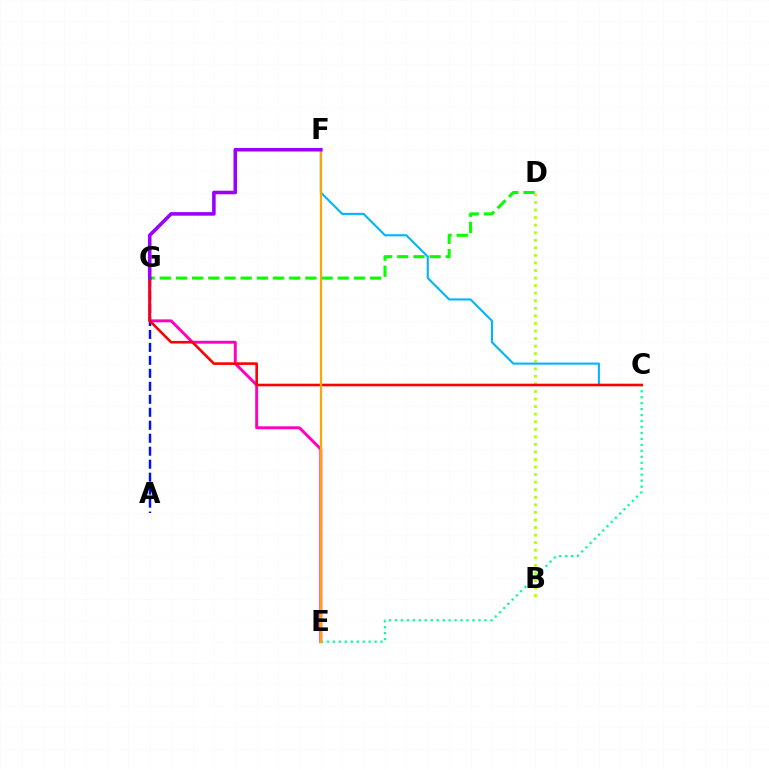{('B', 'D'): [{'color': '#b3ff00', 'line_style': 'dotted', 'thickness': 2.05}], ('E', 'G'): [{'color': '#ff00bd', 'line_style': 'solid', 'thickness': 2.1}], ('C', 'F'): [{'color': '#00b5ff', 'line_style': 'solid', 'thickness': 1.51}], ('D', 'G'): [{'color': '#08ff00', 'line_style': 'dashed', 'thickness': 2.2}], ('C', 'E'): [{'color': '#00ff9d', 'line_style': 'dotted', 'thickness': 1.62}], ('A', 'G'): [{'color': '#0010ff', 'line_style': 'dashed', 'thickness': 1.76}], ('C', 'G'): [{'color': '#ff0000', 'line_style': 'solid', 'thickness': 1.88}], ('E', 'F'): [{'color': '#ffa500', 'line_style': 'solid', 'thickness': 1.58}], ('F', 'G'): [{'color': '#9b00ff', 'line_style': 'solid', 'thickness': 2.57}]}